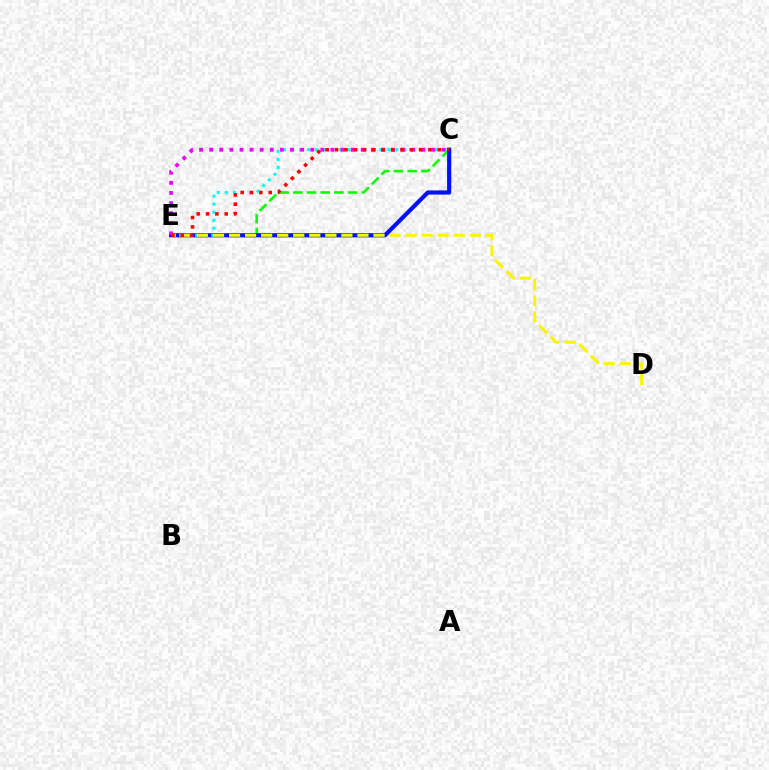{('C', 'E'): [{'color': '#08ff00', 'line_style': 'dashed', 'thickness': 1.86}, {'color': '#0010ff', 'line_style': 'solid', 'thickness': 3.0}, {'color': '#00fff6', 'line_style': 'dotted', 'thickness': 2.18}, {'color': '#ee00ff', 'line_style': 'dotted', 'thickness': 2.75}, {'color': '#ff0000', 'line_style': 'dotted', 'thickness': 2.54}], ('D', 'E'): [{'color': '#fcf500', 'line_style': 'dashed', 'thickness': 2.18}]}